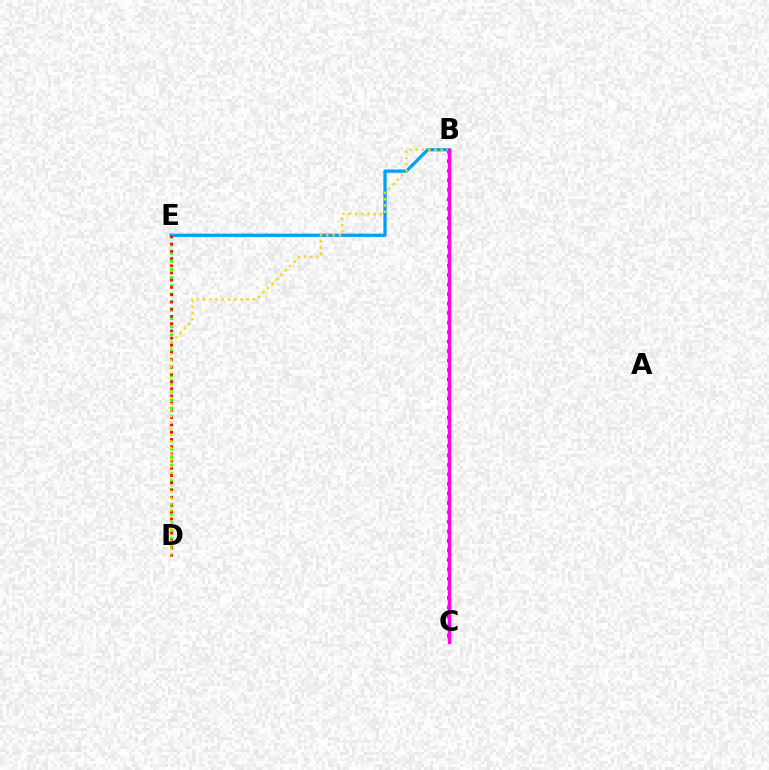{('B', 'E'): [{'color': '#009eff', 'line_style': 'solid', 'thickness': 2.34}], ('D', 'E'): [{'color': '#4fff00', 'line_style': 'dotted', 'thickness': 2.22}, {'color': '#ff0000', 'line_style': 'dotted', 'thickness': 1.97}], ('B', 'C'): [{'color': '#3700ff', 'line_style': 'dotted', 'thickness': 2.58}, {'color': '#00ff86', 'line_style': 'dashed', 'thickness': 2.43}, {'color': '#ff00ed', 'line_style': 'solid', 'thickness': 2.37}], ('B', 'D'): [{'color': '#ffd500', 'line_style': 'dotted', 'thickness': 1.7}]}